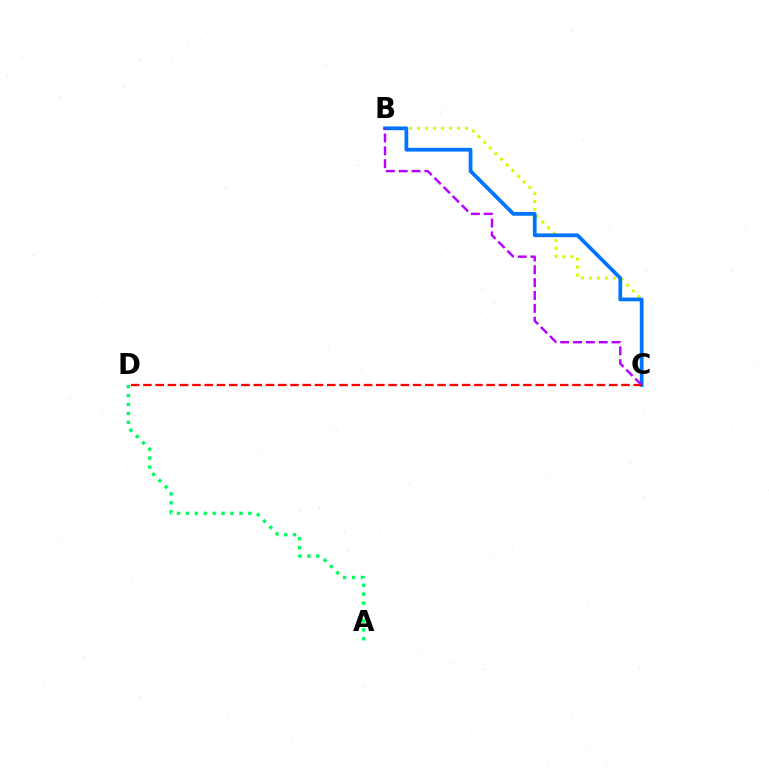{('B', 'C'): [{'color': '#d1ff00', 'line_style': 'dotted', 'thickness': 2.17}, {'color': '#0074ff', 'line_style': 'solid', 'thickness': 2.7}, {'color': '#b900ff', 'line_style': 'dashed', 'thickness': 1.74}], ('A', 'D'): [{'color': '#00ff5c', 'line_style': 'dotted', 'thickness': 2.42}], ('C', 'D'): [{'color': '#ff0000', 'line_style': 'dashed', 'thickness': 1.67}]}